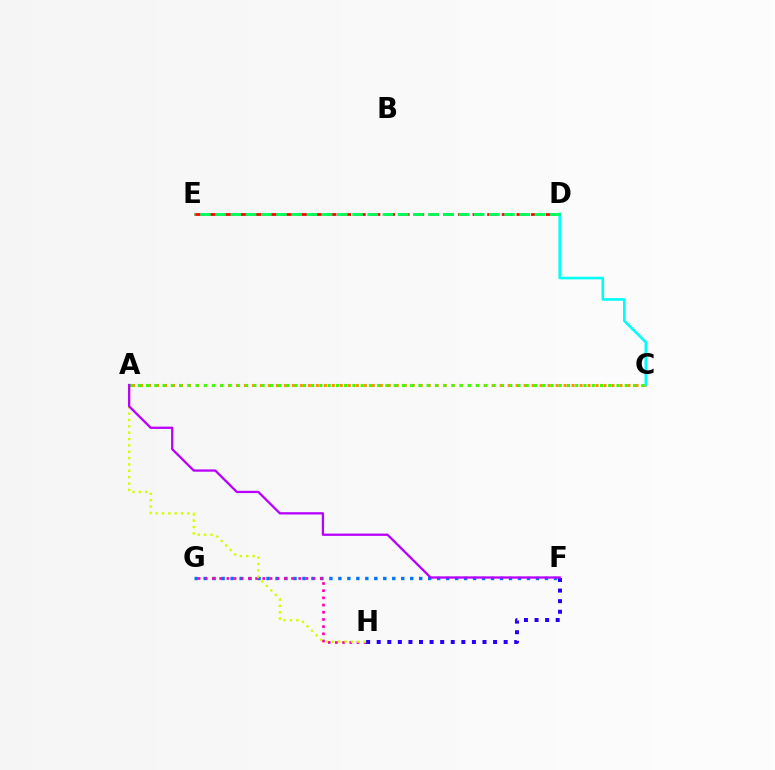{('F', 'G'): [{'color': '#0074ff', 'line_style': 'dotted', 'thickness': 2.44}], ('A', 'C'): [{'color': '#ff9400', 'line_style': 'dotted', 'thickness': 2.17}, {'color': '#3dff00', 'line_style': 'dotted', 'thickness': 2.24}], ('C', 'D'): [{'color': '#00fff6', 'line_style': 'solid', 'thickness': 1.9}], ('D', 'E'): [{'color': '#ff0000', 'line_style': 'dashed', 'thickness': 1.99}, {'color': '#00ff5c', 'line_style': 'dashed', 'thickness': 2.07}], ('G', 'H'): [{'color': '#ff00ac', 'line_style': 'dotted', 'thickness': 1.95}], ('F', 'H'): [{'color': '#2500ff', 'line_style': 'dotted', 'thickness': 2.87}], ('A', 'H'): [{'color': '#d1ff00', 'line_style': 'dotted', 'thickness': 1.73}], ('A', 'F'): [{'color': '#b900ff', 'line_style': 'solid', 'thickness': 1.65}]}